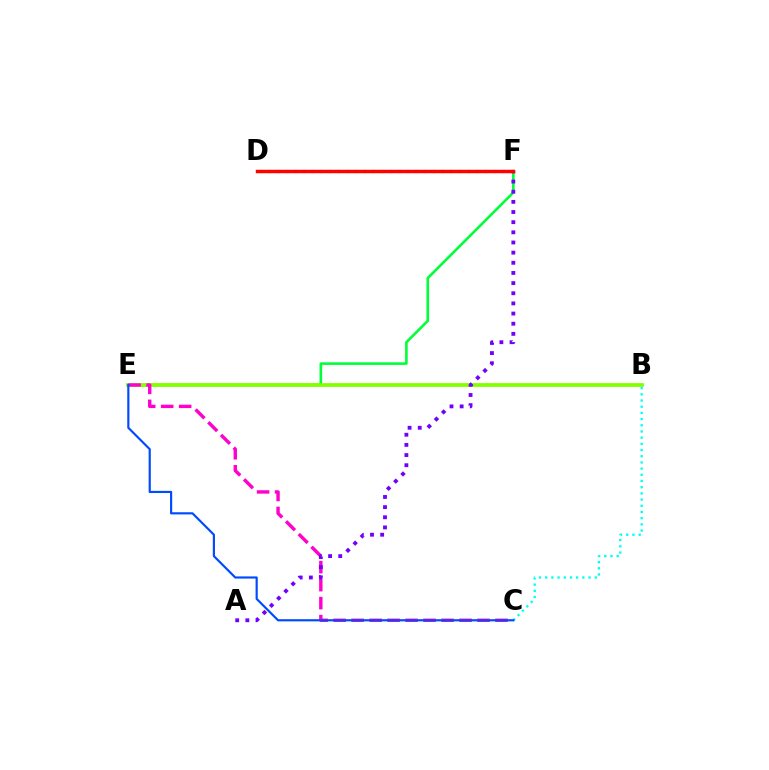{('E', 'F'): [{'color': '#00ff39', 'line_style': 'solid', 'thickness': 1.88}], ('D', 'F'): [{'color': '#ffbd00', 'line_style': 'dotted', 'thickness': 2.35}, {'color': '#ff0000', 'line_style': 'solid', 'thickness': 2.47}], ('B', 'E'): [{'color': '#84ff00', 'line_style': 'solid', 'thickness': 2.71}], ('B', 'C'): [{'color': '#00fff6', 'line_style': 'dotted', 'thickness': 1.68}], ('C', 'E'): [{'color': '#ff00cf', 'line_style': 'dashed', 'thickness': 2.44}, {'color': '#004bff', 'line_style': 'solid', 'thickness': 1.56}], ('A', 'F'): [{'color': '#7200ff', 'line_style': 'dotted', 'thickness': 2.76}]}